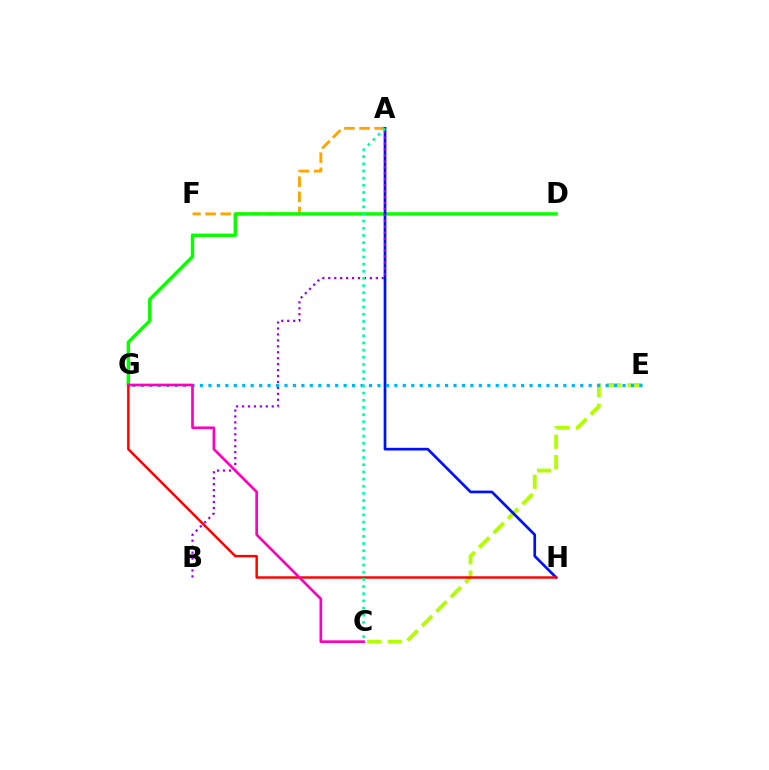{('C', 'E'): [{'color': '#b3ff00', 'line_style': 'dashed', 'thickness': 2.78}], ('A', 'F'): [{'color': '#ffa500', 'line_style': 'dashed', 'thickness': 2.06}], ('D', 'G'): [{'color': '#08ff00', 'line_style': 'solid', 'thickness': 2.43}], ('A', 'H'): [{'color': '#0010ff', 'line_style': 'solid', 'thickness': 1.94}], ('A', 'B'): [{'color': '#9b00ff', 'line_style': 'dotted', 'thickness': 1.61}], ('E', 'G'): [{'color': '#00b5ff', 'line_style': 'dotted', 'thickness': 2.3}], ('G', 'H'): [{'color': '#ff0000', 'line_style': 'solid', 'thickness': 1.76}], ('C', 'G'): [{'color': '#ff00bd', 'line_style': 'solid', 'thickness': 1.92}], ('A', 'C'): [{'color': '#00ff9d', 'line_style': 'dotted', 'thickness': 1.95}]}